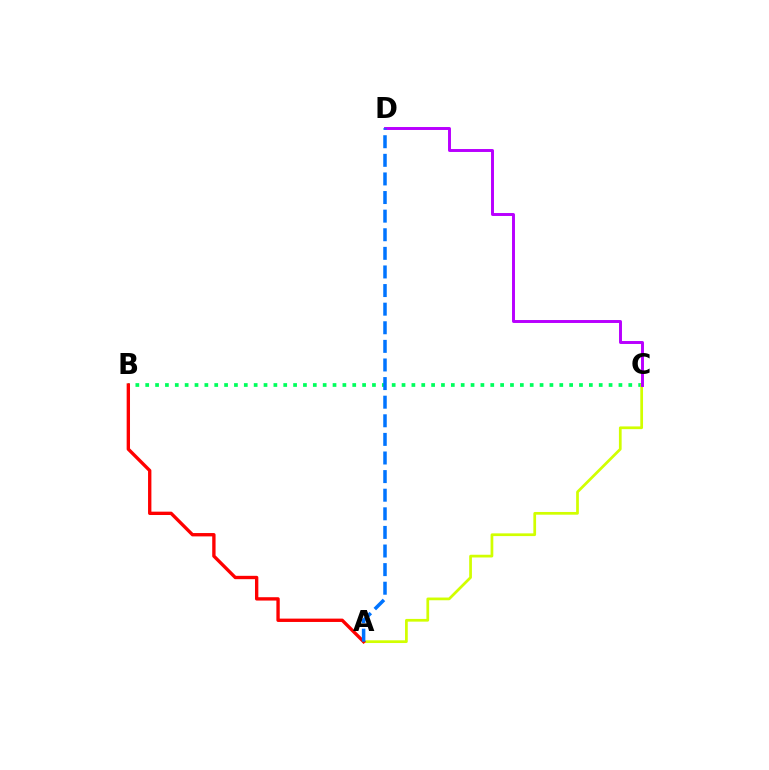{('B', 'C'): [{'color': '#00ff5c', 'line_style': 'dotted', 'thickness': 2.68}], ('A', 'C'): [{'color': '#d1ff00', 'line_style': 'solid', 'thickness': 1.96}], ('A', 'B'): [{'color': '#ff0000', 'line_style': 'solid', 'thickness': 2.41}], ('C', 'D'): [{'color': '#b900ff', 'line_style': 'solid', 'thickness': 2.12}], ('A', 'D'): [{'color': '#0074ff', 'line_style': 'dashed', 'thickness': 2.53}]}